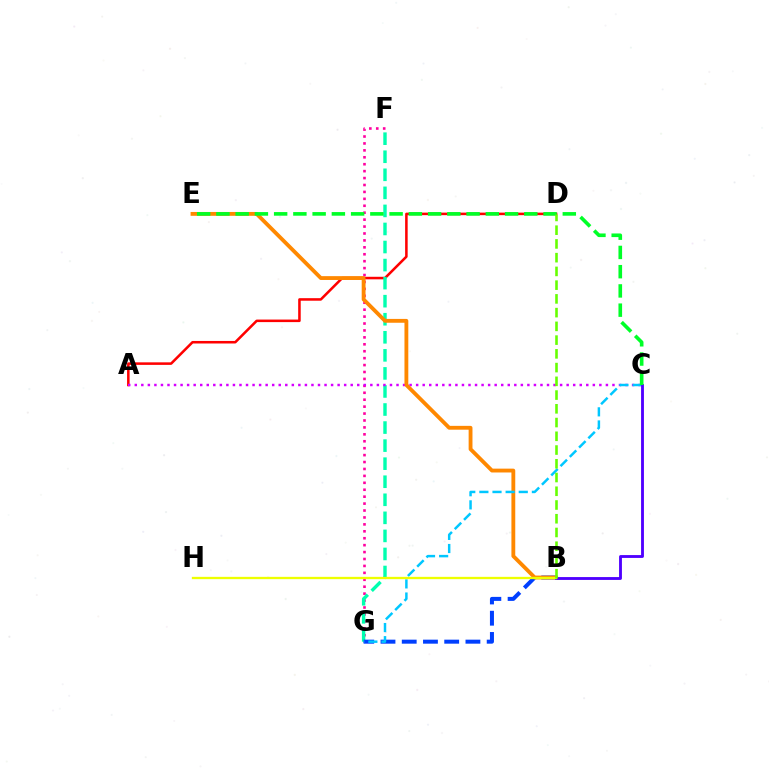{('F', 'G'): [{'color': '#ff00a0', 'line_style': 'dotted', 'thickness': 1.88}, {'color': '#00ffaf', 'line_style': 'dashed', 'thickness': 2.45}], ('A', 'D'): [{'color': '#ff0000', 'line_style': 'solid', 'thickness': 1.83}], ('B', 'G'): [{'color': '#003fff', 'line_style': 'dashed', 'thickness': 2.88}], ('A', 'C'): [{'color': '#d600ff', 'line_style': 'dotted', 'thickness': 1.78}], ('B', 'E'): [{'color': '#ff8800', 'line_style': 'solid', 'thickness': 2.76}], ('C', 'G'): [{'color': '#00c7ff', 'line_style': 'dashed', 'thickness': 1.78}], ('B', 'C'): [{'color': '#4f00ff', 'line_style': 'solid', 'thickness': 2.06}], ('C', 'E'): [{'color': '#00ff27', 'line_style': 'dashed', 'thickness': 2.61}], ('B', 'H'): [{'color': '#eeff00', 'line_style': 'solid', 'thickness': 1.66}], ('B', 'D'): [{'color': '#66ff00', 'line_style': 'dashed', 'thickness': 1.87}]}